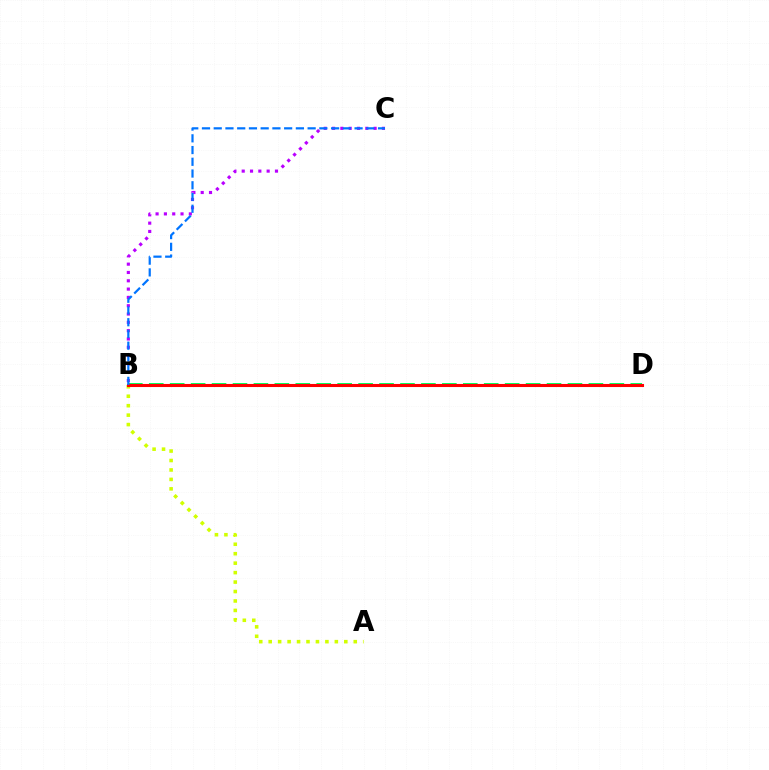{('B', 'C'): [{'color': '#b900ff', 'line_style': 'dotted', 'thickness': 2.26}, {'color': '#0074ff', 'line_style': 'dashed', 'thickness': 1.59}], ('B', 'D'): [{'color': '#00ff5c', 'line_style': 'dashed', 'thickness': 2.84}, {'color': '#ff0000', 'line_style': 'solid', 'thickness': 2.21}], ('A', 'B'): [{'color': '#d1ff00', 'line_style': 'dotted', 'thickness': 2.57}]}